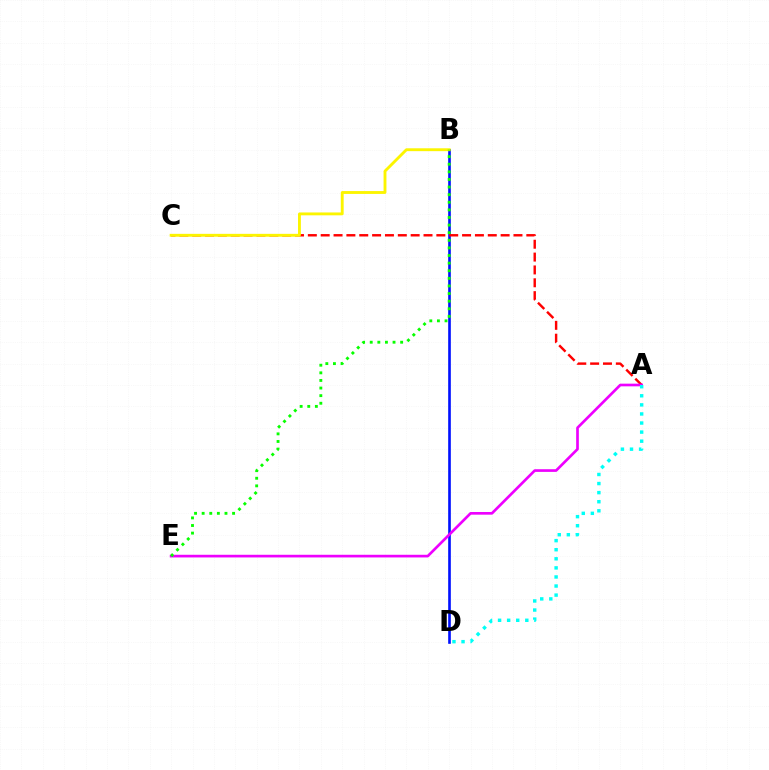{('B', 'D'): [{'color': '#0010ff', 'line_style': 'solid', 'thickness': 1.9}], ('A', 'C'): [{'color': '#ff0000', 'line_style': 'dashed', 'thickness': 1.75}], ('B', 'C'): [{'color': '#fcf500', 'line_style': 'solid', 'thickness': 2.06}], ('A', 'E'): [{'color': '#ee00ff', 'line_style': 'solid', 'thickness': 1.92}], ('B', 'E'): [{'color': '#08ff00', 'line_style': 'dotted', 'thickness': 2.07}], ('A', 'D'): [{'color': '#00fff6', 'line_style': 'dotted', 'thickness': 2.47}]}